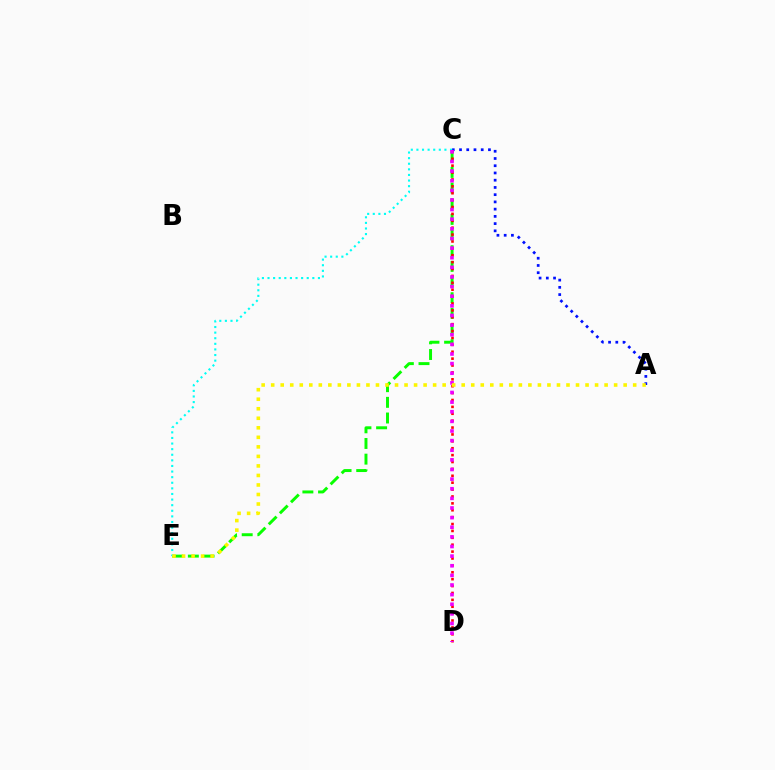{('C', 'E'): [{'color': '#08ff00', 'line_style': 'dashed', 'thickness': 2.13}, {'color': '#00fff6', 'line_style': 'dotted', 'thickness': 1.52}], ('A', 'C'): [{'color': '#0010ff', 'line_style': 'dotted', 'thickness': 1.97}], ('C', 'D'): [{'color': '#ff0000', 'line_style': 'dotted', 'thickness': 1.87}, {'color': '#ee00ff', 'line_style': 'dotted', 'thickness': 2.62}], ('A', 'E'): [{'color': '#fcf500', 'line_style': 'dotted', 'thickness': 2.59}]}